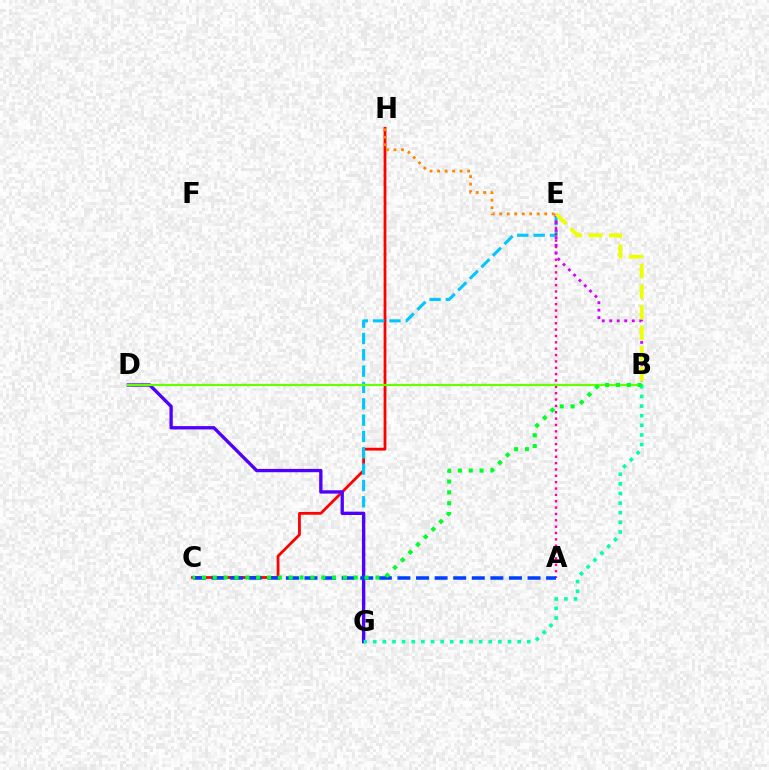{('C', 'H'): [{'color': '#ff0000', 'line_style': 'solid', 'thickness': 2.01}], ('E', 'G'): [{'color': '#00c7ff', 'line_style': 'dashed', 'thickness': 2.22}], ('A', 'E'): [{'color': '#ff00a0', 'line_style': 'dotted', 'thickness': 1.73}], ('B', 'E'): [{'color': '#d600ff', 'line_style': 'dotted', 'thickness': 2.04}, {'color': '#eeff00', 'line_style': 'dashed', 'thickness': 2.79}], ('D', 'G'): [{'color': '#4f00ff', 'line_style': 'solid', 'thickness': 2.4}], ('B', 'D'): [{'color': '#66ff00', 'line_style': 'solid', 'thickness': 1.58}], ('B', 'G'): [{'color': '#00ffaf', 'line_style': 'dotted', 'thickness': 2.62}], ('A', 'C'): [{'color': '#003fff', 'line_style': 'dashed', 'thickness': 2.52}], ('B', 'C'): [{'color': '#00ff27', 'line_style': 'dotted', 'thickness': 2.95}], ('E', 'H'): [{'color': '#ff8800', 'line_style': 'dotted', 'thickness': 2.04}]}